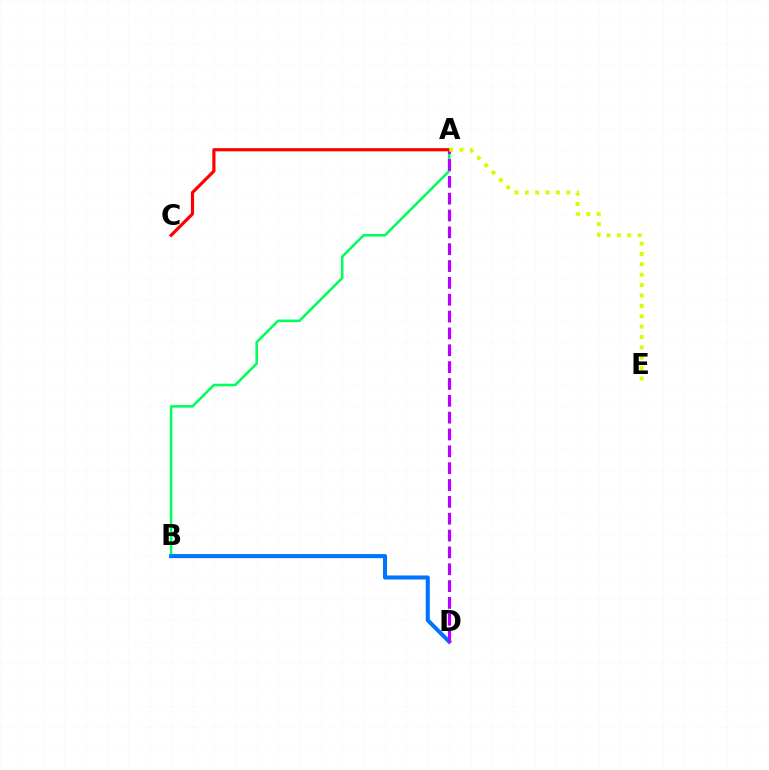{('A', 'B'): [{'color': '#00ff5c', 'line_style': 'solid', 'thickness': 1.84}], ('B', 'D'): [{'color': '#0074ff', 'line_style': 'solid', 'thickness': 2.93}], ('A', 'D'): [{'color': '#b900ff', 'line_style': 'dashed', 'thickness': 2.29}], ('A', 'C'): [{'color': '#ff0000', 'line_style': 'solid', 'thickness': 2.28}], ('A', 'E'): [{'color': '#d1ff00', 'line_style': 'dotted', 'thickness': 2.82}]}